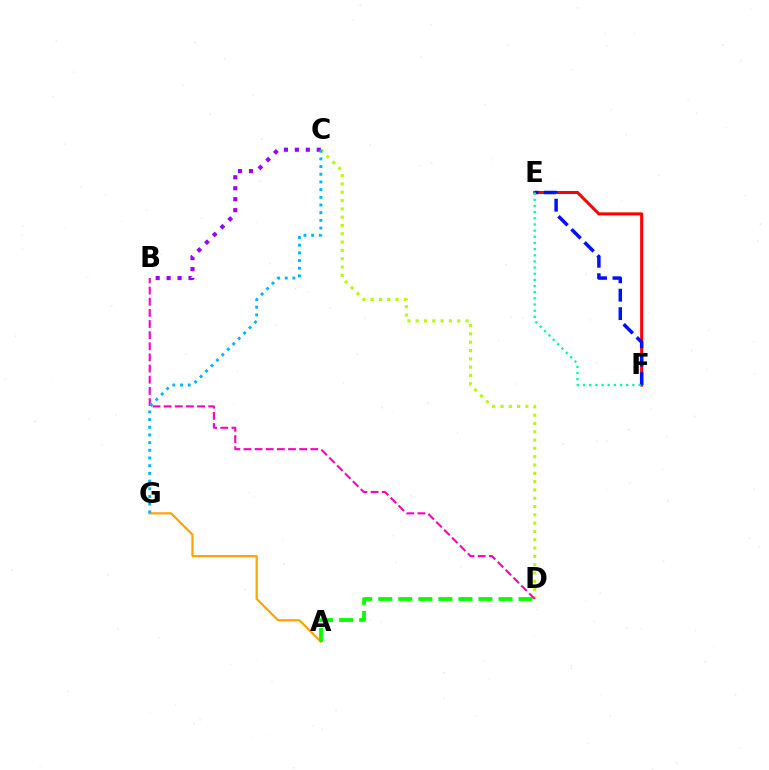{('B', 'C'): [{'color': '#9b00ff', 'line_style': 'dotted', 'thickness': 2.97}], ('C', 'D'): [{'color': '#b3ff00', 'line_style': 'dotted', 'thickness': 2.26}], ('A', 'G'): [{'color': '#ffa500', 'line_style': 'solid', 'thickness': 1.6}], ('A', 'D'): [{'color': '#08ff00', 'line_style': 'dashed', 'thickness': 2.72}], ('E', 'F'): [{'color': '#ff0000', 'line_style': 'solid', 'thickness': 2.2}, {'color': '#0010ff', 'line_style': 'dashed', 'thickness': 2.51}, {'color': '#00ff9d', 'line_style': 'dotted', 'thickness': 1.67}], ('B', 'D'): [{'color': '#ff00bd', 'line_style': 'dashed', 'thickness': 1.51}], ('C', 'G'): [{'color': '#00b5ff', 'line_style': 'dotted', 'thickness': 2.09}]}